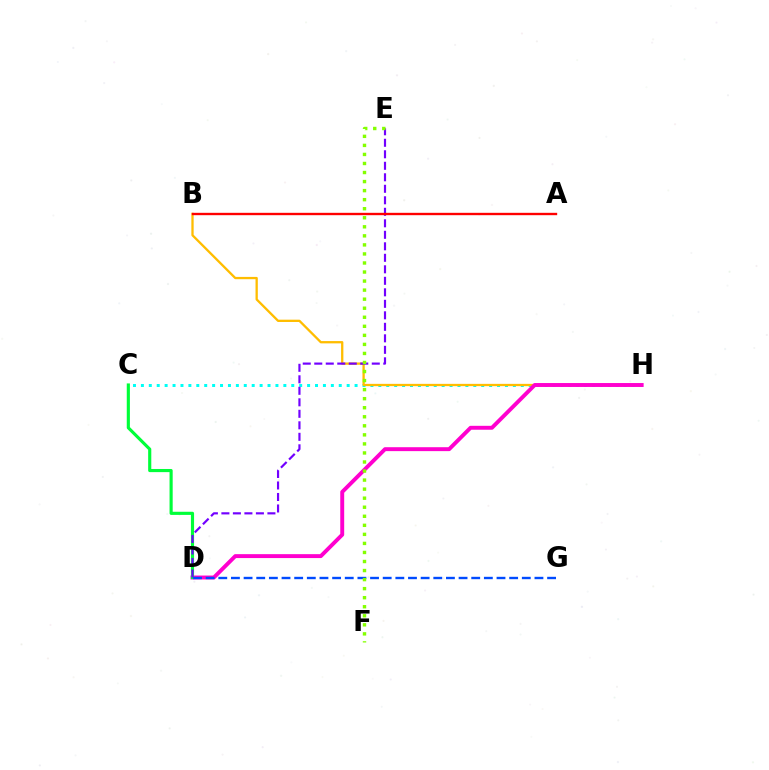{('C', 'H'): [{'color': '#00fff6', 'line_style': 'dotted', 'thickness': 2.15}], ('B', 'H'): [{'color': '#ffbd00', 'line_style': 'solid', 'thickness': 1.66}], ('D', 'H'): [{'color': '#ff00cf', 'line_style': 'solid', 'thickness': 2.82}], ('C', 'D'): [{'color': '#00ff39', 'line_style': 'solid', 'thickness': 2.26}], ('D', 'G'): [{'color': '#004bff', 'line_style': 'dashed', 'thickness': 1.72}], ('D', 'E'): [{'color': '#7200ff', 'line_style': 'dashed', 'thickness': 1.56}], ('E', 'F'): [{'color': '#84ff00', 'line_style': 'dotted', 'thickness': 2.46}], ('A', 'B'): [{'color': '#ff0000', 'line_style': 'solid', 'thickness': 1.7}]}